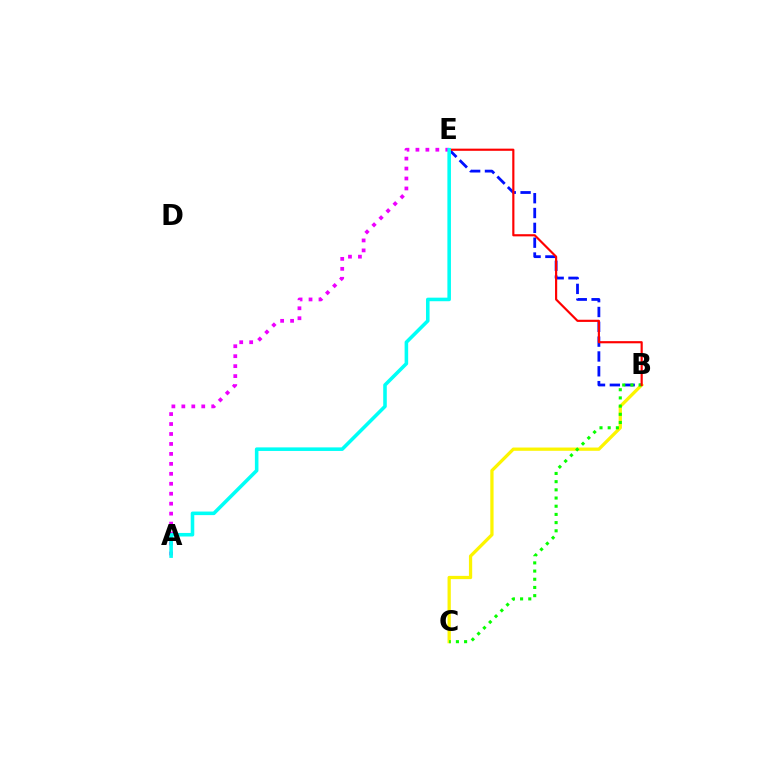{('B', 'E'): [{'color': '#0010ff', 'line_style': 'dashed', 'thickness': 2.01}, {'color': '#ff0000', 'line_style': 'solid', 'thickness': 1.56}], ('B', 'C'): [{'color': '#fcf500', 'line_style': 'solid', 'thickness': 2.35}, {'color': '#08ff00', 'line_style': 'dotted', 'thickness': 2.23}], ('A', 'E'): [{'color': '#ee00ff', 'line_style': 'dotted', 'thickness': 2.7}, {'color': '#00fff6', 'line_style': 'solid', 'thickness': 2.57}]}